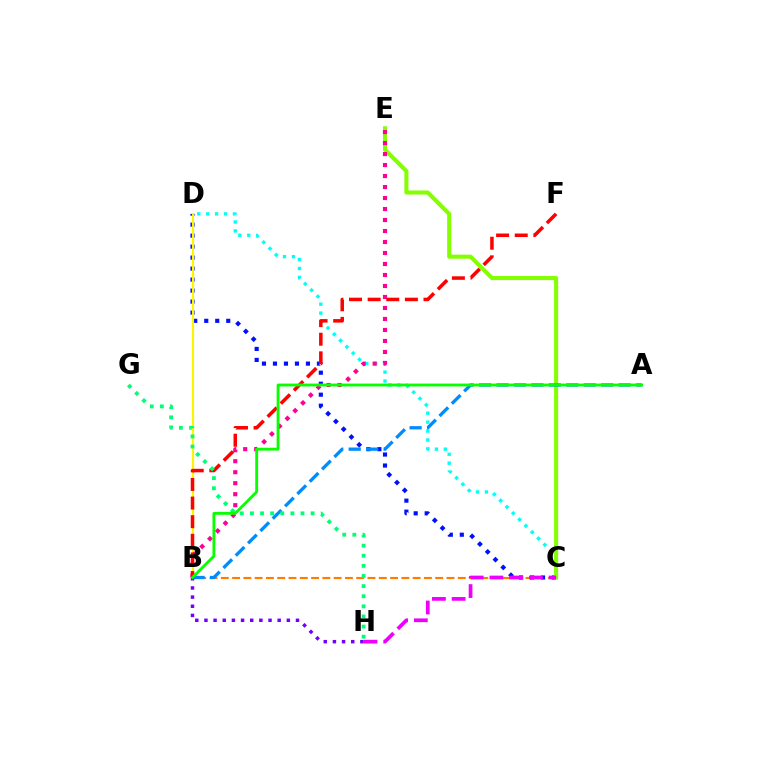{('B', 'C'): [{'color': '#ff7c00', 'line_style': 'dashed', 'thickness': 1.53}], ('C', 'D'): [{'color': '#0010ff', 'line_style': 'dotted', 'thickness': 2.99}, {'color': '#00fff6', 'line_style': 'dotted', 'thickness': 2.42}], ('C', 'E'): [{'color': '#84ff00', 'line_style': 'solid', 'thickness': 2.93}], ('B', 'D'): [{'color': '#fcf500', 'line_style': 'solid', 'thickness': 1.55}], ('B', 'E'): [{'color': '#ff0094', 'line_style': 'dotted', 'thickness': 2.99}], ('B', 'F'): [{'color': '#ff0000', 'line_style': 'dashed', 'thickness': 2.53}], ('C', 'H'): [{'color': '#ee00ff', 'line_style': 'dashed', 'thickness': 2.68}], ('A', 'B'): [{'color': '#008cff', 'line_style': 'dashed', 'thickness': 2.37}, {'color': '#08ff00', 'line_style': 'solid', 'thickness': 2.05}], ('B', 'H'): [{'color': '#7200ff', 'line_style': 'dotted', 'thickness': 2.49}], ('G', 'H'): [{'color': '#00ff74', 'line_style': 'dotted', 'thickness': 2.75}]}